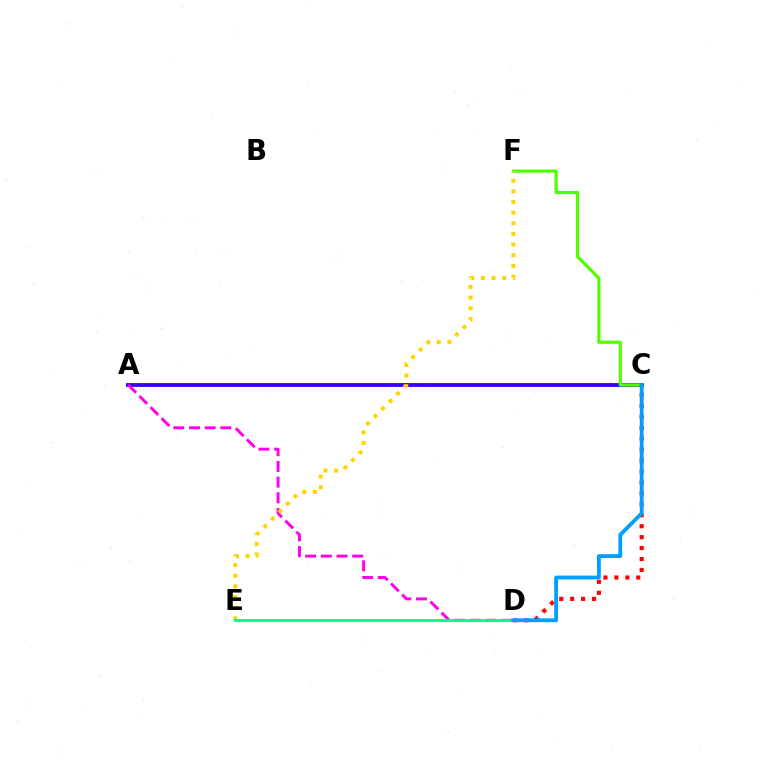{('A', 'C'): [{'color': '#3700ff', 'line_style': 'solid', 'thickness': 2.77}], ('A', 'D'): [{'color': '#ff00ed', 'line_style': 'dashed', 'thickness': 2.13}], ('C', 'F'): [{'color': '#4fff00', 'line_style': 'solid', 'thickness': 2.29}], ('C', 'D'): [{'color': '#ff0000', 'line_style': 'dotted', 'thickness': 2.97}, {'color': '#009eff', 'line_style': 'solid', 'thickness': 2.75}], ('E', 'F'): [{'color': '#ffd500', 'line_style': 'dotted', 'thickness': 2.89}], ('D', 'E'): [{'color': '#00ff86', 'line_style': 'solid', 'thickness': 2.07}]}